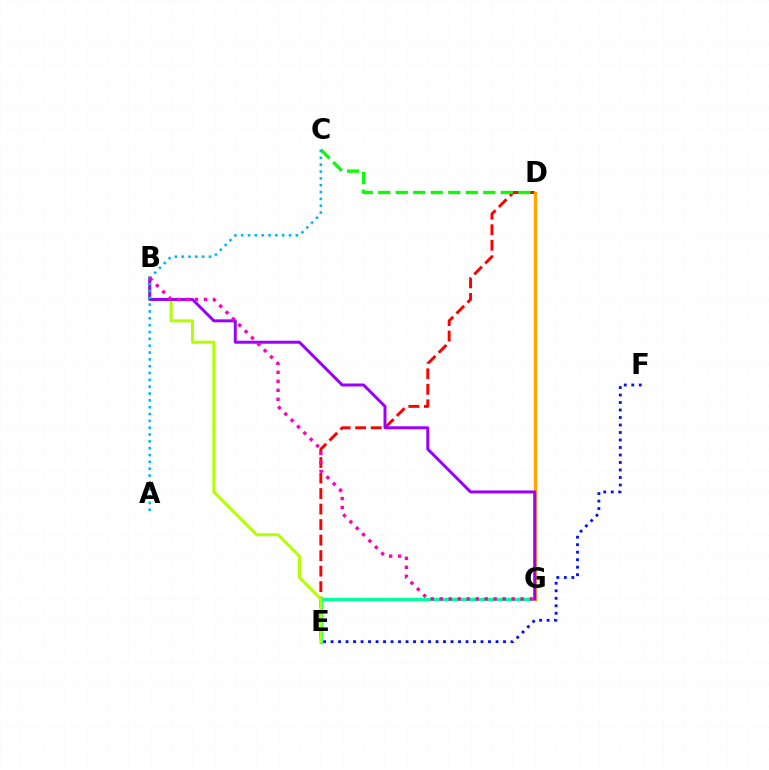{('D', 'E'): [{'color': '#ff0000', 'line_style': 'dashed', 'thickness': 2.11}], ('E', 'F'): [{'color': '#0010ff', 'line_style': 'dotted', 'thickness': 2.04}], ('E', 'G'): [{'color': '#00ff9d', 'line_style': 'solid', 'thickness': 2.41}], ('B', 'E'): [{'color': '#b3ff00', 'line_style': 'solid', 'thickness': 2.17}], ('C', 'D'): [{'color': '#08ff00', 'line_style': 'dashed', 'thickness': 2.38}], ('D', 'G'): [{'color': '#ffa500', 'line_style': 'solid', 'thickness': 2.46}], ('B', 'G'): [{'color': '#9b00ff', 'line_style': 'solid', 'thickness': 2.15}, {'color': '#ff00bd', 'line_style': 'dotted', 'thickness': 2.44}], ('A', 'C'): [{'color': '#00b5ff', 'line_style': 'dotted', 'thickness': 1.86}]}